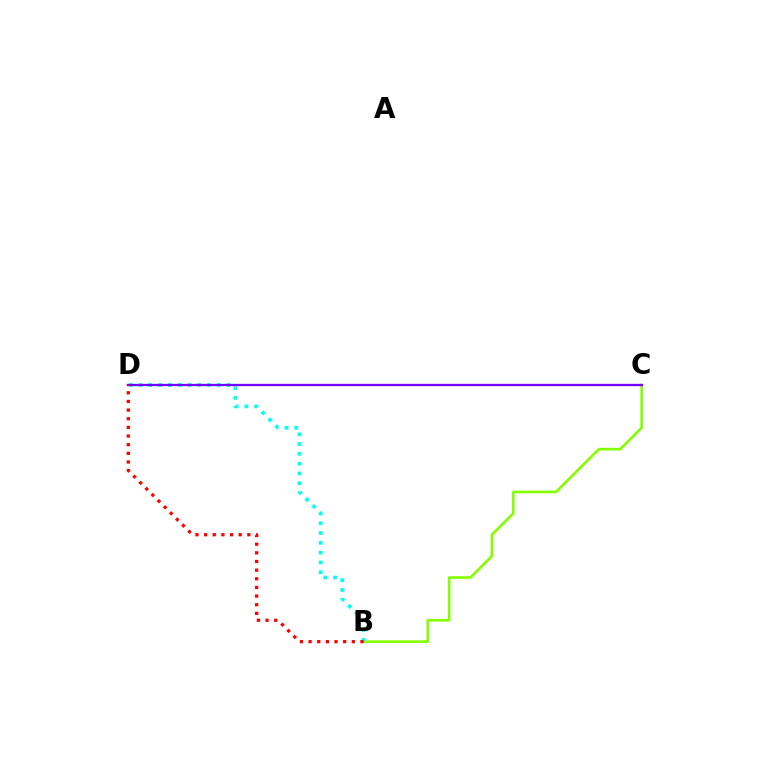{('B', 'C'): [{'color': '#84ff00', 'line_style': 'solid', 'thickness': 1.9}], ('B', 'D'): [{'color': '#00fff6', 'line_style': 'dotted', 'thickness': 2.66}, {'color': '#ff0000', 'line_style': 'dotted', 'thickness': 2.35}], ('C', 'D'): [{'color': '#7200ff', 'line_style': 'solid', 'thickness': 1.65}]}